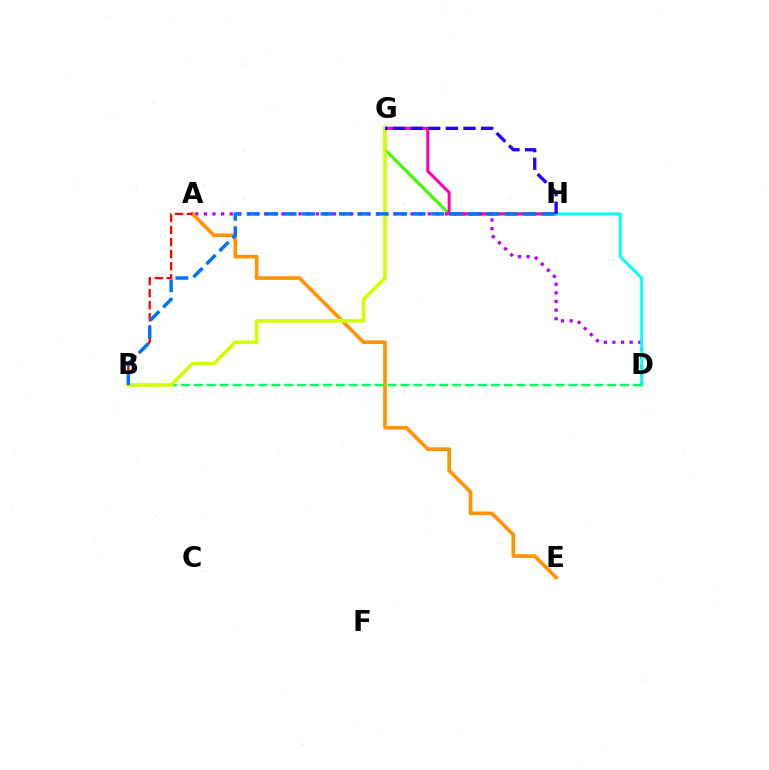{('G', 'H'): [{'color': '#3dff00', 'line_style': 'solid', 'thickness': 2.22}, {'color': '#ff00ac', 'line_style': 'solid', 'thickness': 2.18}, {'color': '#2500ff', 'line_style': 'dashed', 'thickness': 2.39}], ('A', 'D'): [{'color': '#b900ff', 'line_style': 'dotted', 'thickness': 2.34}], ('A', 'E'): [{'color': '#ff9400', 'line_style': 'solid', 'thickness': 2.63}], ('D', 'H'): [{'color': '#00fff6', 'line_style': 'solid', 'thickness': 2.1}], ('A', 'B'): [{'color': '#ff0000', 'line_style': 'dashed', 'thickness': 1.64}], ('B', 'D'): [{'color': '#00ff5c', 'line_style': 'dashed', 'thickness': 1.75}], ('B', 'G'): [{'color': '#d1ff00', 'line_style': 'solid', 'thickness': 2.62}], ('B', 'H'): [{'color': '#0074ff', 'line_style': 'dashed', 'thickness': 2.5}]}